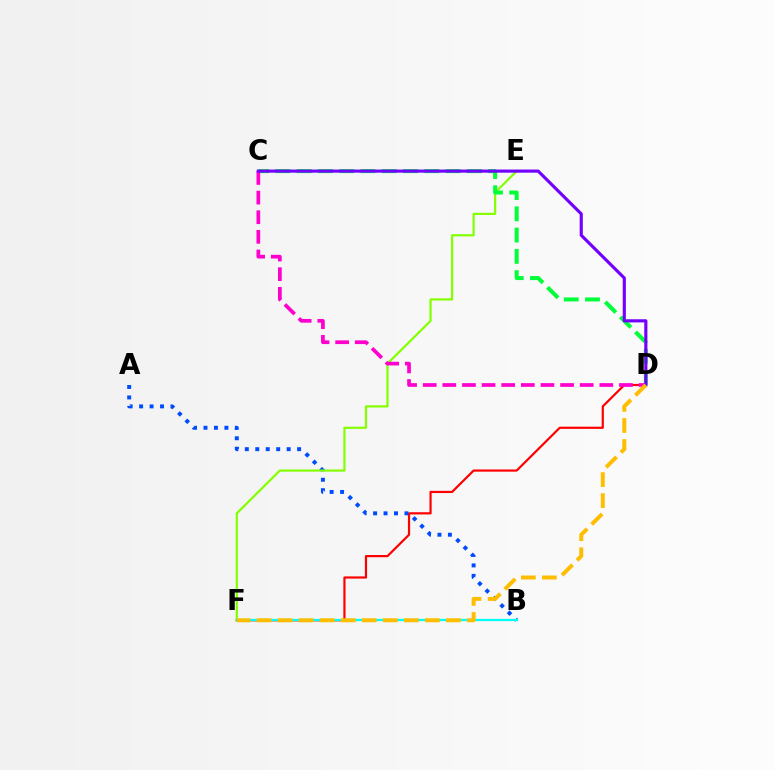{('D', 'F'): [{'color': '#ff0000', 'line_style': 'solid', 'thickness': 1.58}, {'color': '#ffbd00', 'line_style': 'dashed', 'thickness': 2.86}], ('A', 'B'): [{'color': '#004bff', 'line_style': 'dotted', 'thickness': 2.84}], ('E', 'F'): [{'color': '#84ff00', 'line_style': 'solid', 'thickness': 1.59}], ('C', 'D'): [{'color': '#00ff39', 'line_style': 'dashed', 'thickness': 2.89}, {'color': '#ff00cf', 'line_style': 'dashed', 'thickness': 2.67}, {'color': '#7200ff', 'line_style': 'solid', 'thickness': 2.26}], ('B', 'F'): [{'color': '#00fff6', 'line_style': 'solid', 'thickness': 1.64}]}